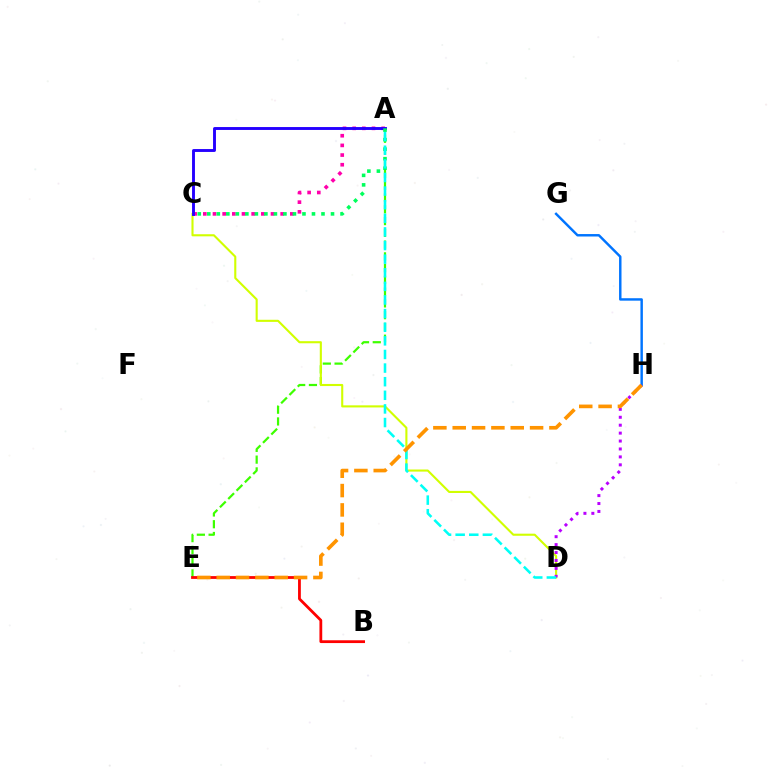{('A', 'E'): [{'color': '#3dff00', 'line_style': 'dashed', 'thickness': 1.6}], ('G', 'H'): [{'color': '#0074ff', 'line_style': 'solid', 'thickness': 1.76}], ('A', 'C'): [{'color': '#ff00ac', 'line_style': 'dotted', 'thickness': 2.63}, {'color': '#2500ff', 'line_style': 'solid', 'thickness': 2.08}, {'color': '#00ff5c', 'line_style': 'dotted', 'thickness': 2.59}], ('C', 'D'): [{'color': '#d1ff00', 'line_style': 'solid', 'thickness': 1.51}], ('B', 'E'): [{'color': '#ff0000', 'line_style': 'solid', 'thickness': 2.01}], ('D', 'H'): [{'color': '#b900ff', 'line_style': 'dotted', 'thickness': 2.15}], ('A', 'D'): [{'color': '#00fff6', 'line_style': 'dashed', 'thickness': 1.85}], ('E', 'H'): [{'color': '#ff9400', 'line_style': 'dashed', 'thickness': 2.63}]}